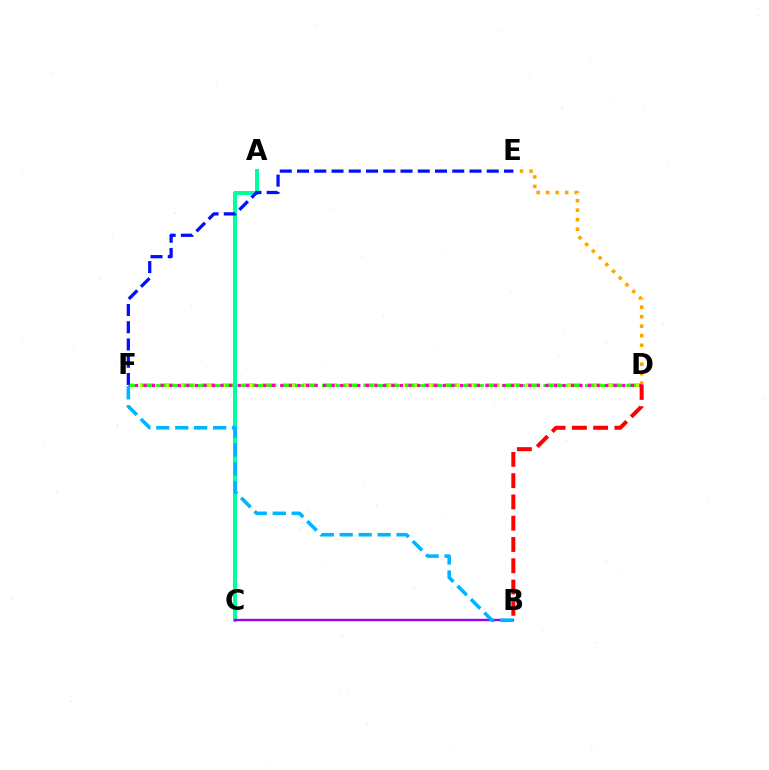{('D', 'F'): [{'color': '#b3ff00', 'line_style': 'dashed', 'thickness': 2.76}, {'color': '#08ff00', 'line_style': 'dashed', 'thickness': 1.88}, {'color': '#ff00bd', 'line_style': 'dotted', 'thickness': 2.32}], ('A', 'C'): [{'color': '#00ff9d', 'line_style': 'solid', 'thickness': 2.92}], ('B', 'C'): [{'color': '#9b00ff', 'line_style': 'solid', 'thickness': 1.69}], ('E', 'F'): [{'color': '#0010ff', 'line_style': 'dashed', 'thickness': 2.34}], ('D', 'E'): [{'color': '#ffa500', 'line_style': 'dotted', 'thickness': 2.58}], ('B', 'D'): [{'color': '#ff0000', 'line_style': 'dashed', 'thickness': 2.89}], ('B', 'F'): [{'color': '#00b5ff', 'line_style': 'dashed', 'thickness': 2.57}]}